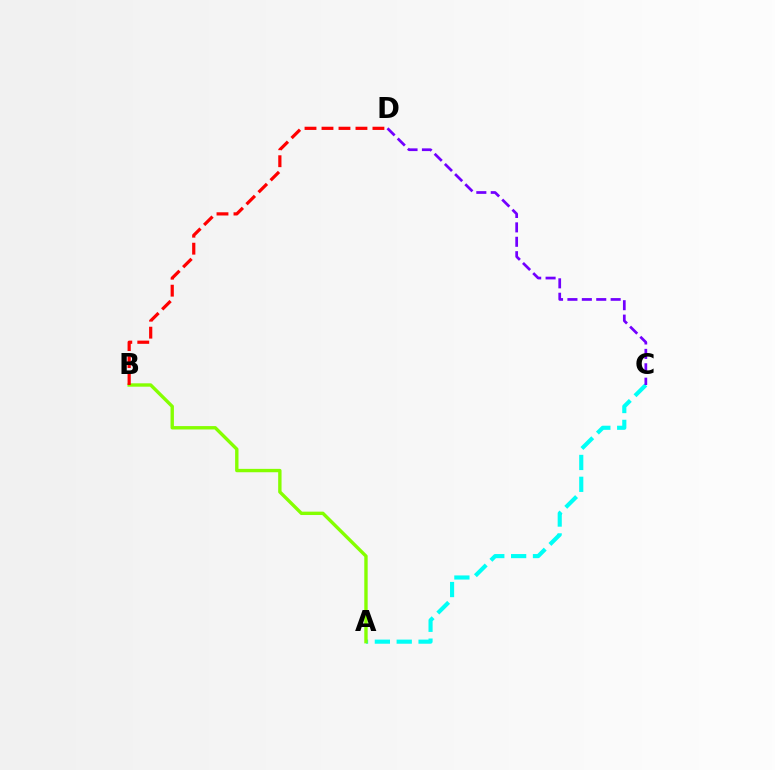{('A', 'C'): [{'color': '#00fff6', 'line_style': 'dashed', 'thickness': 2.97}], ('A', 'B'): [{'color': '#84ff00', 'line_style': 'solid', 'thickness': 2.43}], ('B', 'D'): [{'color': '#ff0000', 'line_style': 'dashed', 'thickness': 2.31}], ('C', 'D'): [{'color': '#7200ff', 'line_style': 'dashed', 'thickness': 1.96}]}